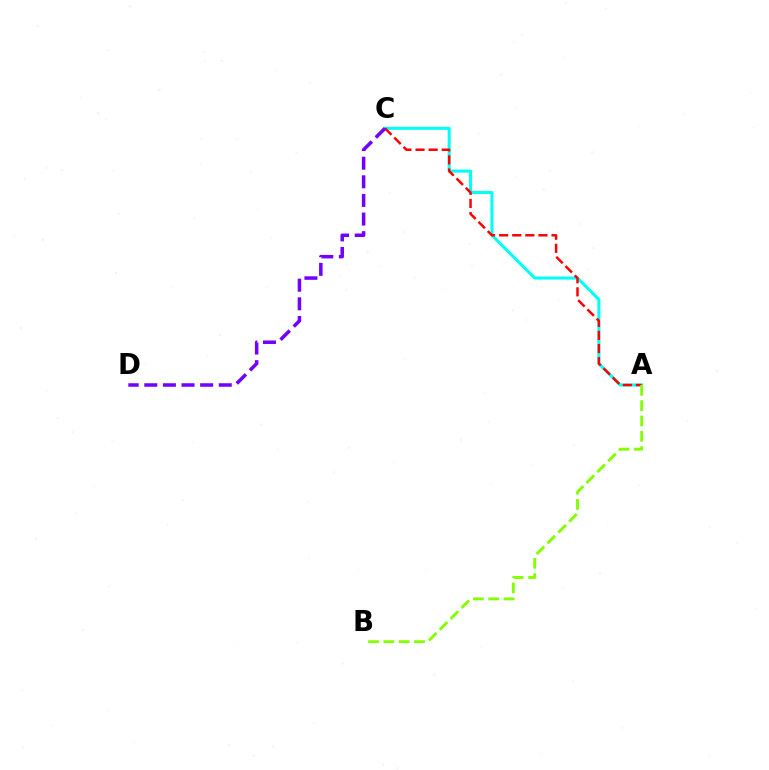{('A', 'C'): [{'color': '#00fff6', 'line_style': 'solid', 'thickness': 2.18}, {'color': '#ff0000', 'line_style': 'dashed', 'thickness': 1.78}], ('A', 'B'): [{'color': '#84ff00', 'line_style': 'dashed', 'thickness': 2.08}], ('C', 'D'): [{'color': '#7200ff', 'line_style': 'dashed', 'thickness': 2.53}]}